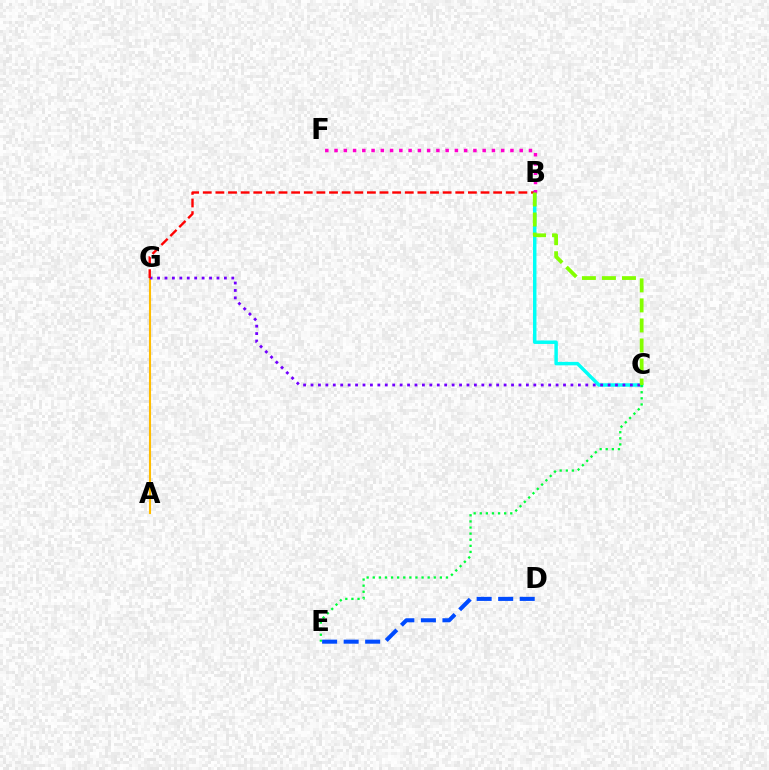{('A', 'G'): [{'color': '#ffbd00', 'line_style': 'solid', 'thickness': 1.52}], ('B', 'C'): [{'color': '#00fff6', 'line_style': 'solid', 'thickness': 2.5}, {'color': '#84ff00', 'line_style': 'dashed', 'thickness': 2.72}], ('C', 'G'): [{'color': '#7200ff', 'line_style': 'dotted', 'thickness': 2.02}], ('C', 'E'): [{'color': '#00ff39', 'line_style': 'dotted', 'thickness': 1.66}], ('B', 'G'): [{'color': '#ff0000', 'line_style': 'dashed', 'thickness': 1.72}], ('B', 'F'): [{'color': '#ff00cf', 'line_style': 'dotted', 'thickness': 2.52}], ('D', 'E'): [{'color': '#004bff', 'line_style': 'dashed', 'thickness': 2.93}]}